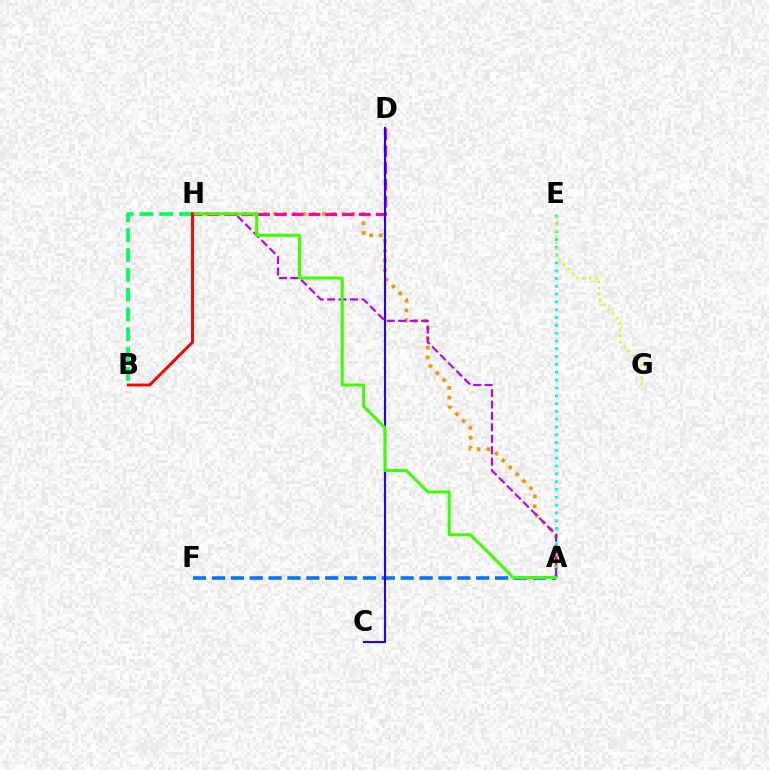{('A', 'F'): [{'color': '#0074ff', 'line_style': 'dashed', 'thickness': 2.56}], ('A', 'H'): [{'color': '#ff9400', 'line_style': 'dotted', 'thickness': 2.66}, {'color': '#b900ff', 'line_style': 'dashed', 'thickness': 1.55}, {'color': '#3dff00', 'line_style': 'solid', 'thickness': 2.18}], ('B', 'H'): [{'color': '#00ff5c', 'line_style': 'dashed', 'thickness': 2.69}, {'color': '#ff0000', 'line_style': 'solid', 'thickness': 2.1}], ('D', 'H'): [{'color': '#ff00ac', 'line_style': 'dashed', 'thickness': 2.28}], ('A', 'E'): [{'color': '#00fff6', 'line_style': 'dotted', 'thickness': 2.12}], ('C', 'D'): [{'color': '#2500ff', 'line_style': 'solid', 'thickness': 1.52}], ('E', 'G'): [{'color': '#d1ff00', 'line_style': 'dotted', 'thickness': 1.71}]}